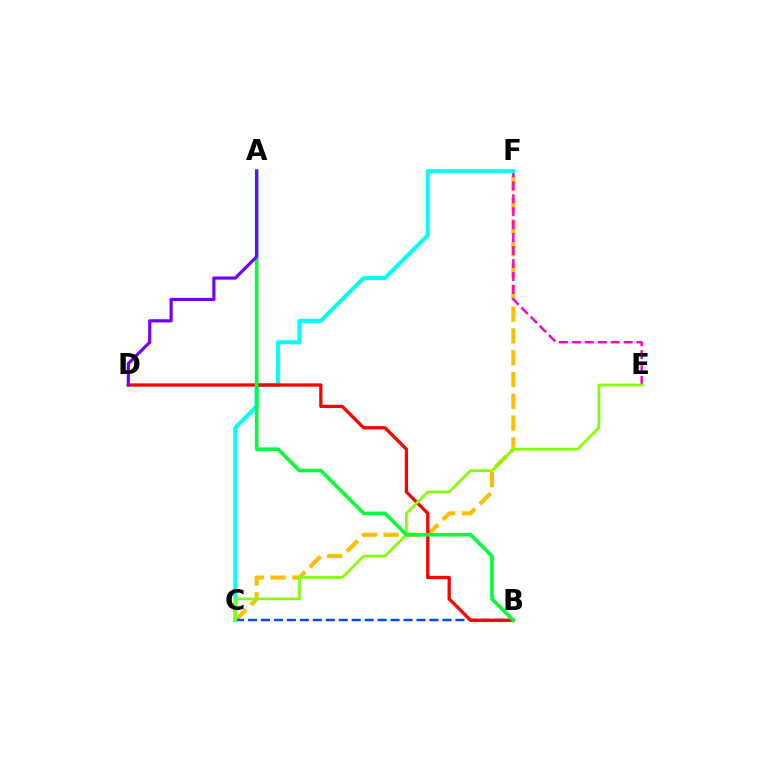{('C', 'F'): [{'color': '#ffbd00', 'line_style': 'dashed', 'thickness': 2.96}, {'color': '#00fff6', 'line_style': 'solid', 'thickness': 2.89}], ('E', 'F'): [{'color': '#ff00cf', 'line_style': 'dashed', 'thickness': 1.76}], ('B', 'C'): [{'color': '#004bff', 'line_style': 'dashed', 'thickness': 1.76}], ('B', 'D'): [{'color': '#ff0000', 'line_style': 'solid', 'thickness': 2.36}], ('C', 'E'): [{'color': '#84ff00', 'line_style': 'solid', 'thickness': 1.95}], ('A', 'B'): [{'color': '#00ff39', 'line_style': 'solid', 'thickness': 2.59}], ('A', 'D'): [{'color': '#7200ff', 'line_style': 'solid', 'thickness': 2.28}]}